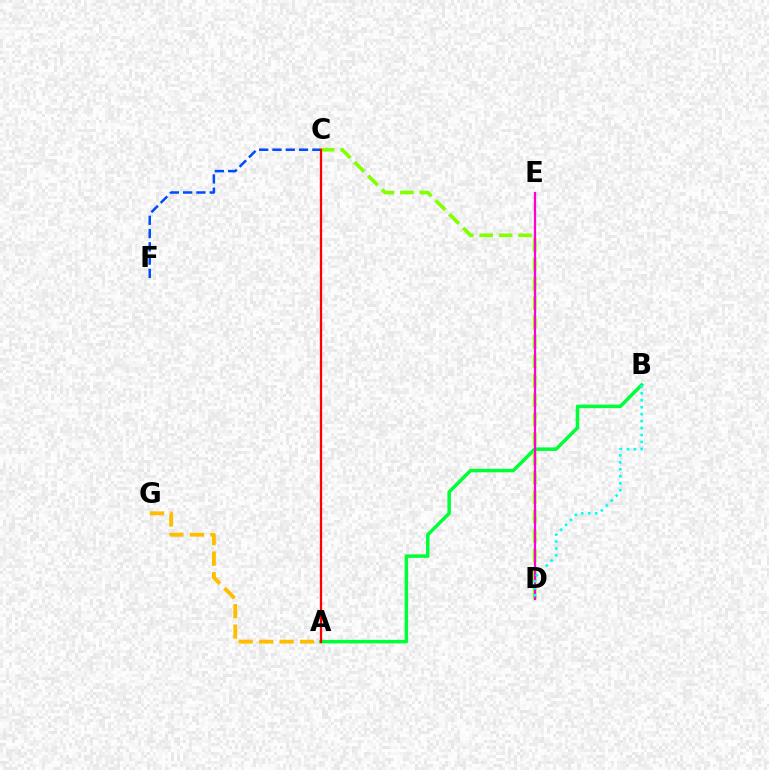{('A', 'B'): [{'color': '#00ff39', 'line_style': 'solid', 'thickness': 2.52}], ('D', 'E'): [{'color': '#7200ff', 'line_style': 'solid', 'thickness': 1.54}, {'color': '#ff00cf', 'line_style': 'solid', 'thickness': 1.51}], ('C', 'D'): [{'color': '#84ff00', 'line_style': 'dashed', 'thickness': 2.64}], ('C', 'F'): [{'color': '#004bff', 'line_style': 'dashed', 'thickness': 1.81}], ('B', 'D'): [{'color': '#00fff6', 'line_style': 'dotted', 'thickness': 1.89}], ('A', 'G'): [{'color': '#ffbd00', 'line_style': 'dashed', 'thickness': 2.78}], ('A', 'C'): [{'color': '#ff0000', 'line_style': 'solid', 'thickness': 1.64}]}